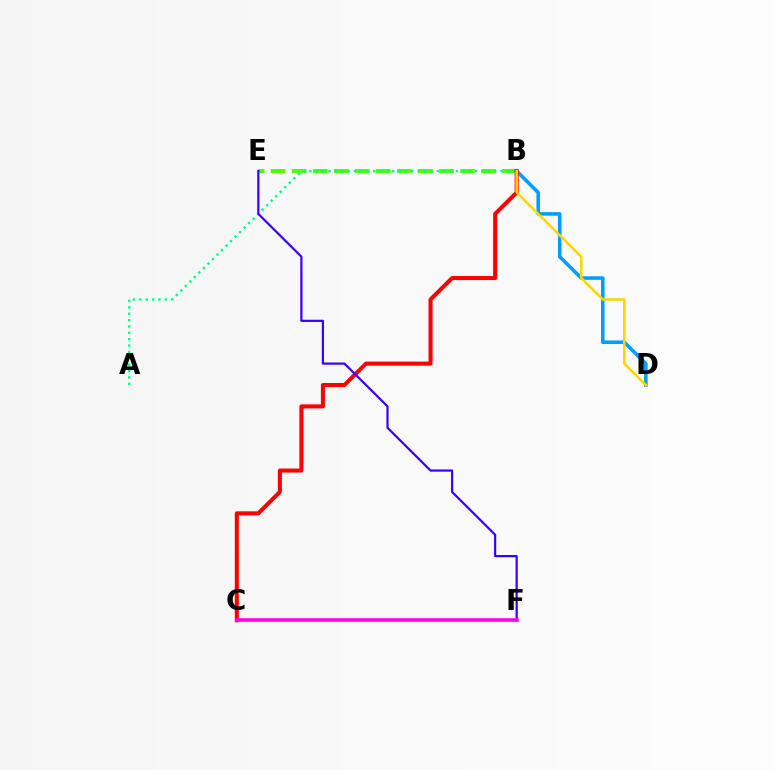{('B', 'E'): [{'color': '#4fff00', 'line_style': 'dashed', 'thickness': 2.86}], ('A', 'B'): [{'color': '#00ff86', 'line_style': 'dotted', 'thickness': 1.73}], ('B', 'D'): [{'color': '#009eff', 'line_style': 'solid', 'thickness': 2.57}, {'color': '#ffd500', 'line_style': 'solid', 'thickness': 1.84}], ('B', 'C'): [{'color': '#ff0000', 'line_style': 'solid', 'thickness': 2.92}], ('E', 'F'): [{'color': '#3700ff', 'line_style': 'solid', 'thickness': 1.59}], ('C', 'F'): [{'color': '#ff00ed', 'line_style': 'solid', 'thickness': 2.58}]}